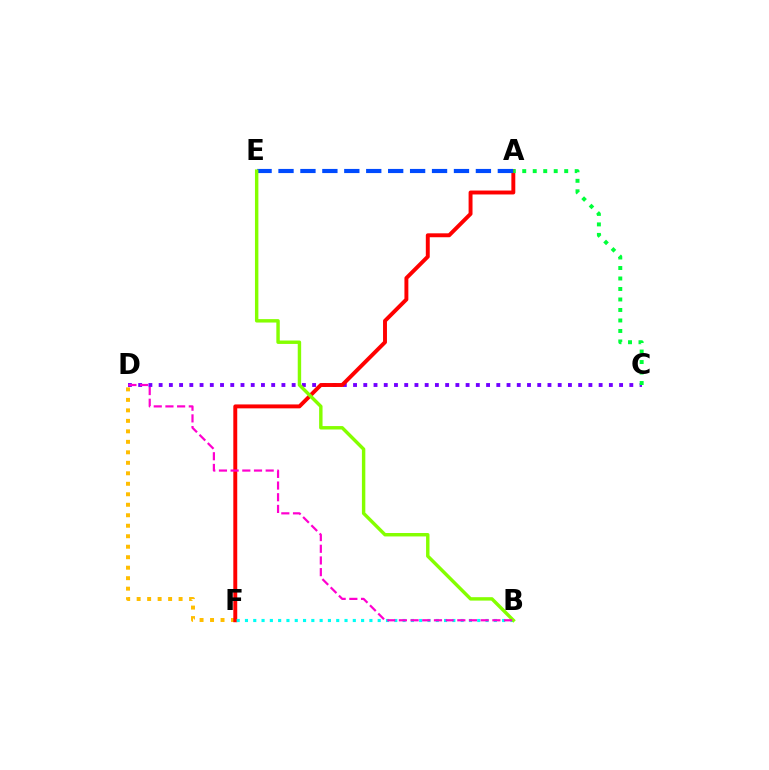{('C', 'D'): [{'color': '#7200ff', 'line_style': 'dotted', 'thickness': 2.78}], ('D', 'F'): [{'color': '#ffbd00', 'line_style': 'dotted', 'thickness': 2.85}], ('A', 'F'): [{'color': '#ff0000', 'line_style': 'solid', 'thickness': 2.82}], ('B', 'F'): [{'color': '#00fff6', 'line_style': 'dotted', 'thickness': 2.25}], ('A', 'E'): [{'color': '#004bff', 'line_style': 'dashed', 'thickness': 2.98}], ('B', 'E'): [{'color': '#84ff00', 'line_style': 'solid', 'thickness': 2.46}], ('B', 'D'): [{'color': '#ff00cf', 'line_style': 'dashed', 'thickness': 1.59}], ('A', 'C'): [{'color': '#00ff39', 'line_style': 'dotted', 'thickness': 2.85}]}